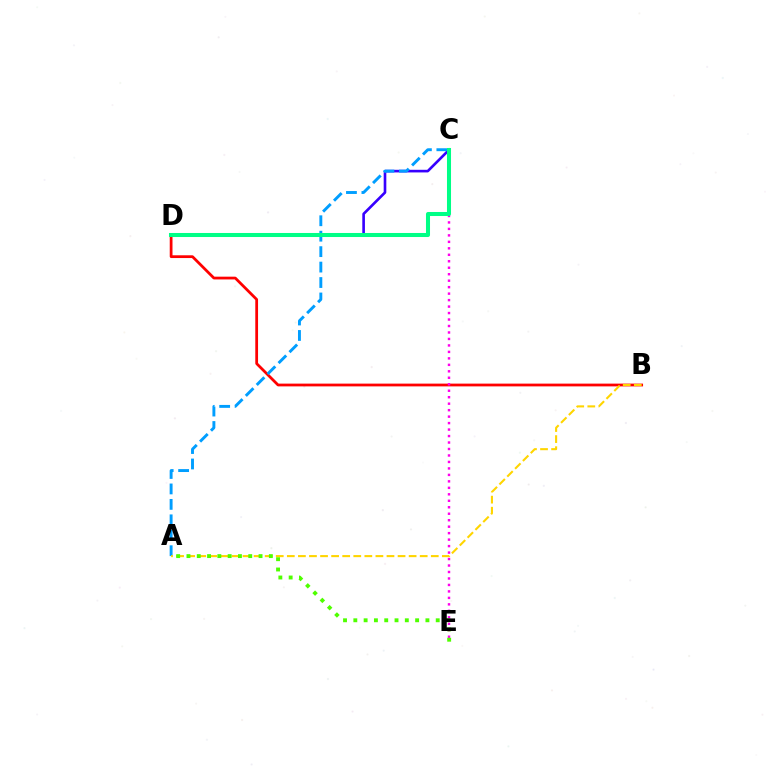{('C', 'D'): [{'color': '#3700ff', 'line_style': 'solid', 'thickness': 1.9}, {'color': '#00ff86', 'line_style': 'solid', 'thickness': 2.91}], ('B', 'D'): [{'color': '#ff0000', 'line_style': 'solid', 'thickness': 1.99}], ('C', 'E'): [{'color': '#ff00ed', 'line_style': 'dotted', 'thickness': 1.76}], ('A', 'C'): [{'color': '#009eff', 'line_style': 'dashed', 'thickness': 2.1}], ('A', 'B'): [{'color': '#ffd500', 'line_style': 'dashed', 'thickness': 1.5}], ('A', 'E'): [{'color': '#4fff00', 'line_style': 'dotted', 'thickness': 2.8}]}